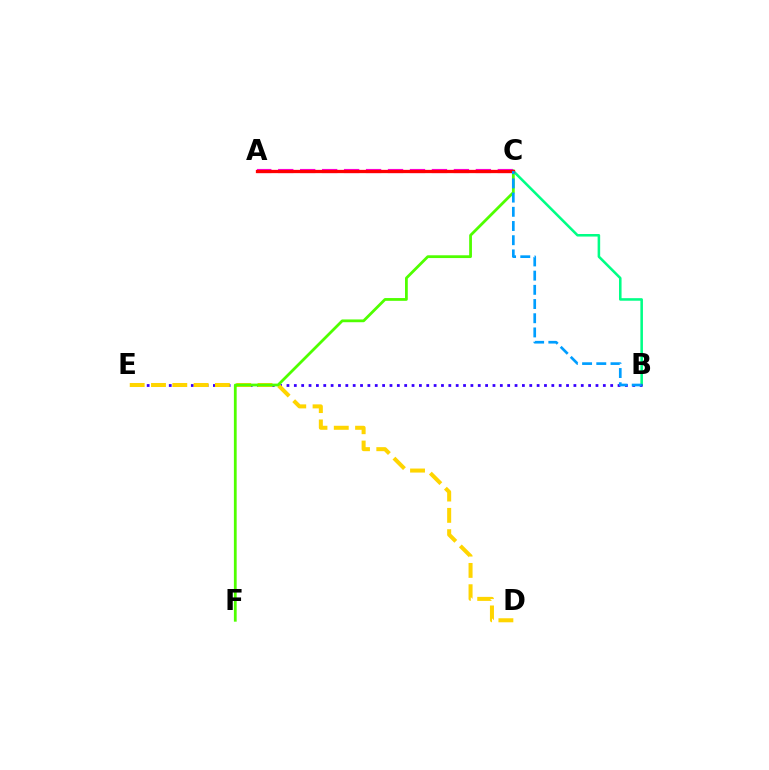{('B', 'C'): [{'color': '#00ff86', 'line_style': 'solid', 'thickness': 1.84}, {'color': '#009eff', 'line_style': 'dashed', 'thickness': 1.93}], ('B', 'E'): [{'color': '#3700ff', 'line_style': 'dotted', 'thickness': 2.0}], ('A', 'C'): [{'color': '#ff00ed', 'line_style': 'dashed', 'thickness': 2.98}, {'color': '#ff0000', 'line_style': 'solid', 'thickness': 2.37}], ('D', 'E'): [{'color': '#ffd500', 'line_style': 'dashed', 'thickness': 2.89}], ('C', 'F'): [{'color': '#4fff00', 'line_style': 'solid', 'thickness': 2.0}]}